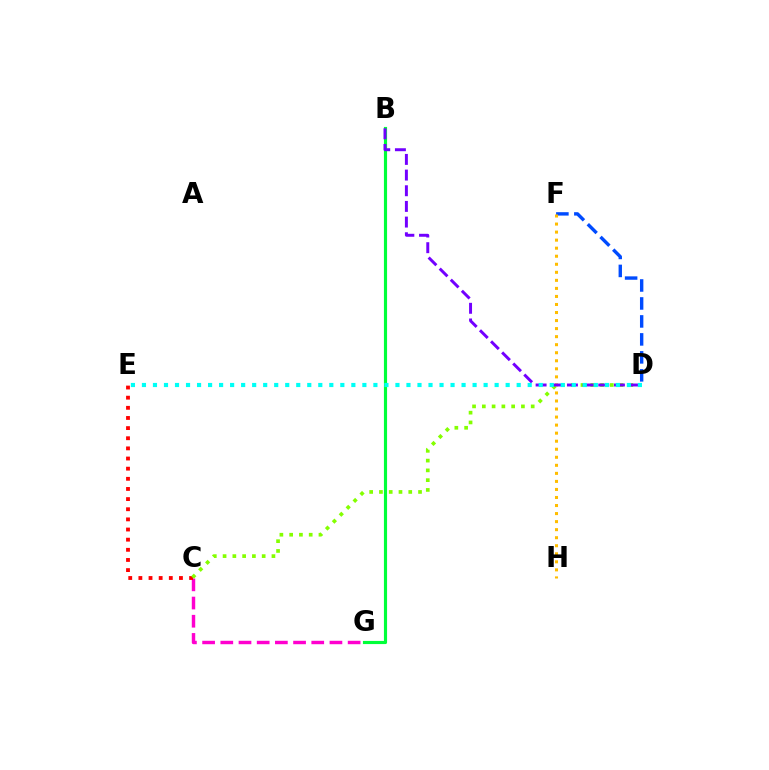{('C', 'G'): [{'color': '#ff00cf', 'line_style': 'dashed', 'thickness': 2.47}], ('C', 'E'): [{'color': '#ff0000', 'line_style': 'dotted', 'thickness': 2.76}], ('D', 'F'): [{'color': '#004bff', 'line_style': 'dashed', 'thickness': 2.44}], ('C', 'D'): [{'color': '#84ff00', 'line_style': 'dotted', 'thickness': 2.66}], ('B', 'G'): [{'color': '#00ff39', 'line_style': 'solid', 'thickness': 2.27}], ('F', 'H'): [{'color': '#ffbd00', 'line_style': 'dotted', 'thickness': 2.19}], ('B', 'D'): [{'color': '#7200ff', 'line_style': 'dashed', 'thickness': 2.13}], ('D', 'E'): [{'color': '#00fff6', 'line_style': 'dotted', 'thickness': 2.99}]}